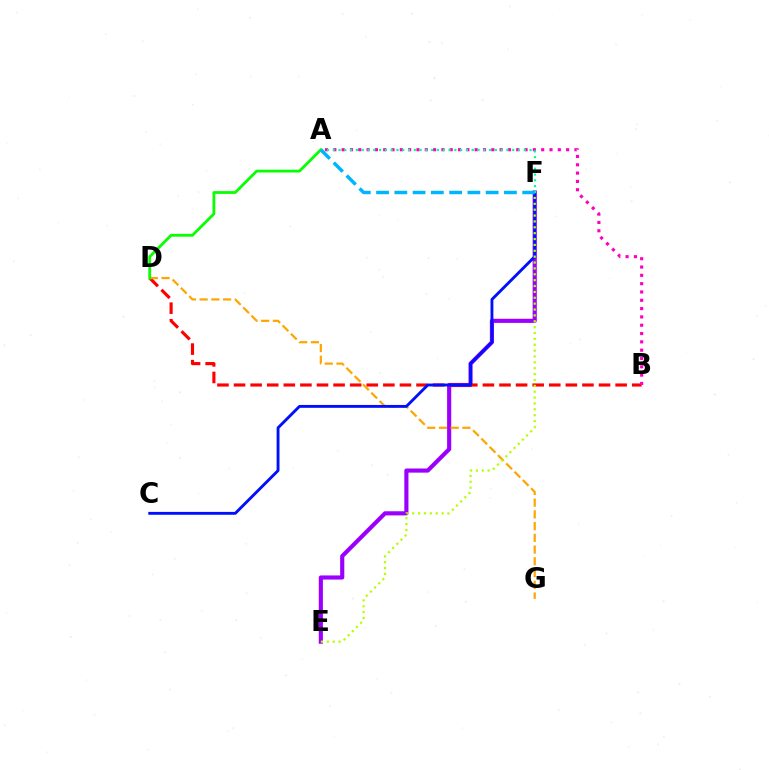{('E', 'F'): [{'color': '#9b00ff', 'line_style': 'solid', 'thickness': 2.98}, {'color': '#b3ff00', 'line_style': 'dotted', 'thickness': 1.6}], ('B', 'D'): [{'color': '#ff0000', 'line_style': 'dashed', 'thickness': 2.25}], ('D', 'G'): [{'color': '#ffa500', 'line_style': 'dashed', 'thickness': 1.59}], ('A', 'B'): [{'color': '#ff00bd', 'line_style': 'dotted', 'thickness': 2.26}], ('C', 'F'): [{'color': '#0010ff', 'line_style': 'solid', 'thickness': 2.07}], ('A', 'F'): [{'color': '#00ff9d', 'line_style': 'dotted', 'thickness': 1.57}, {'color': '#00b5ff', 'line_style': 'dashed', 'thickness': 2.48}], ('A', 'D'): [{'color': '#08ff00', 'line_style': 'solid', 'thickness': 2.01}]}